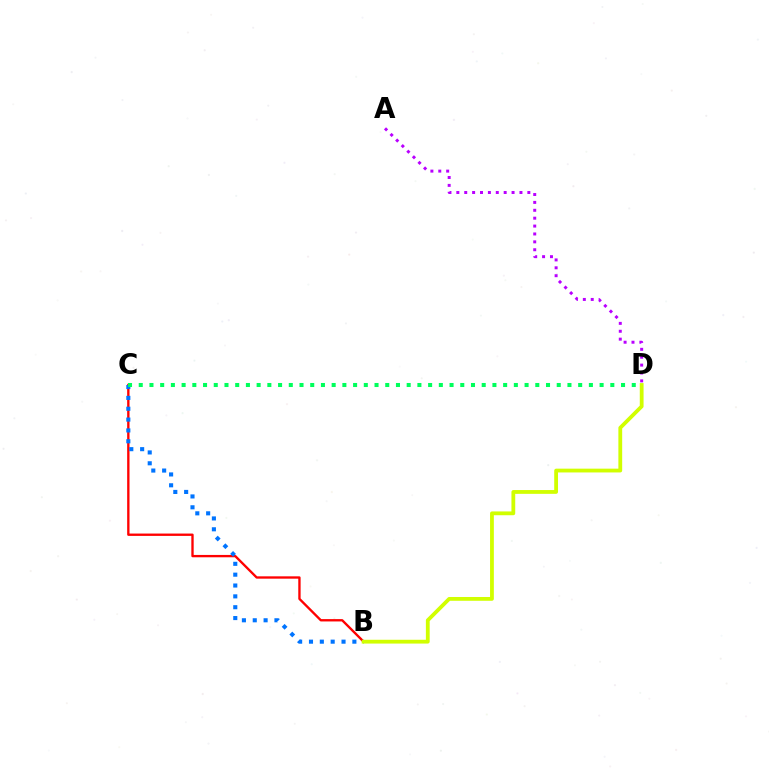{('B', 'C'): [{'color': '#ff0000', 'line_style': 'solid', 'thickness': 1.69}, {'color': '#0074ff', 'line_style': 'dotted', 'thickness': 2.95}], ('C', 'D'): [{'color': '#00ff5c', 'line_style': 'dotted', 'thickness': 2.91}], ('A', 'D'): [{'color': '#b900ff', 'line_style': 'dotted', 'thickness': 2.14}], ('B', 'D'): [{'color': '#d1ff00', 'line_style': 'solid', 'thickness': 2.73}]}